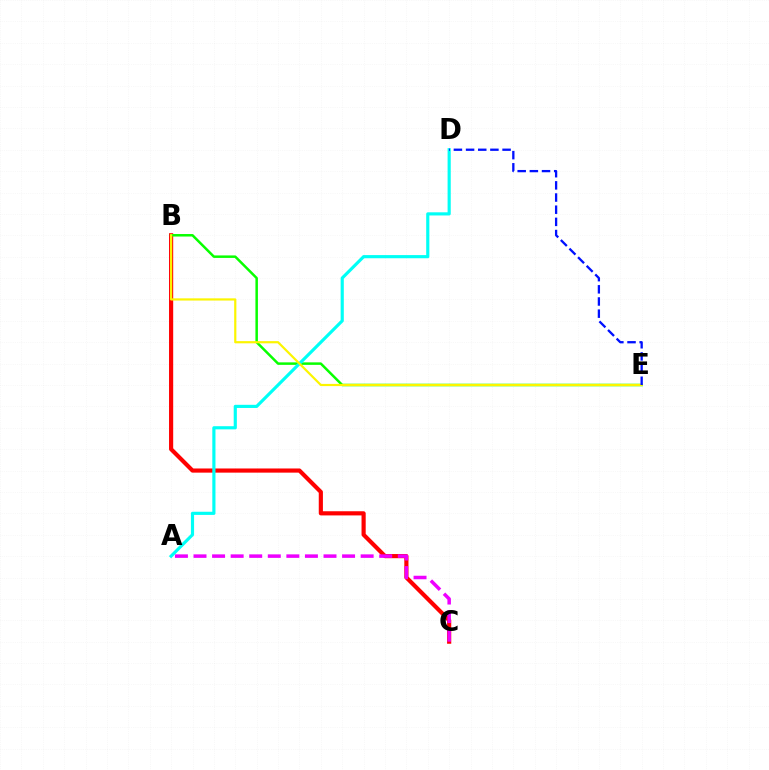{('B', 'C'): [{'color': '#ff0000', 'line_style': 'solid', 'thickness': 2.99}], ('A', 'C'): [{'color': '#ee00ff', 'line_style': 'dashed', 'thickness': 2.52}], ('B', 'E'): [{'color': '#08ff00', 'line_style': 'solid', 'thickness': 1.8}, {'color': '#fcf500', 'line_style': 'solid', 'thickness': 1.58}], ('A', 'D'): [{'color': '#00fff6', 'line_style': 'solid', 'thickness': 2.27}], ('D', 'E'): [{'color': '#0010ff', 'line_style': 'dashed', 'thickness': 1.65}]}